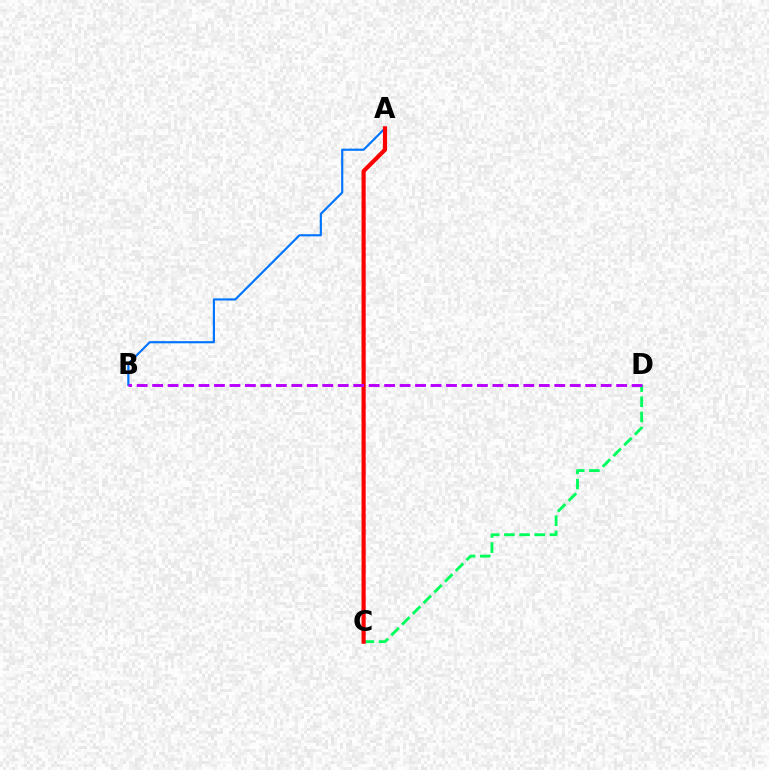{('A', 'C'): [{'color': '#d1ff00', 'line_style': 'dotted', 'thickness': 2.02}, {'color': '#ff0000', 'line_style': 'solid', 'thickness': 2.99}], ('C', 'D'): [{'color': '#00ff5c', 'line_style': 'dashed', 'thickness': 2.06}], ('A', 'B'): [{'color': '#0074ff', 'line_style': 'solid', 'thickness': 1.55}], ('B', 'D'): [{'color': '#b900ff', 'line_style': 'dashed', 'thickness': 2.1}]}